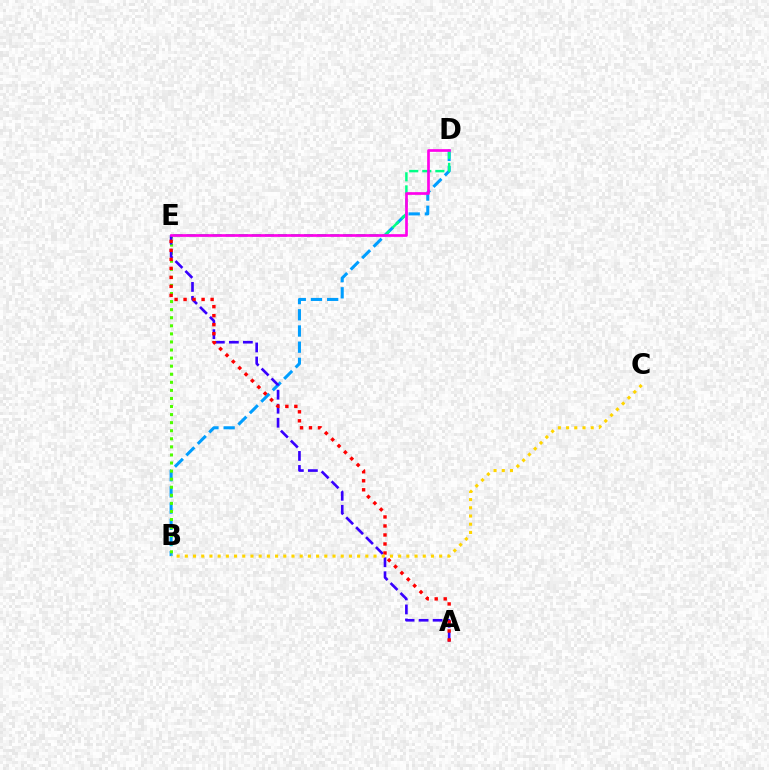{('B', 'D'): [{'color': '#009eff', 'line_style': 'dashed', 'thickness': 2.2}], ('B', 'E'): [{'color': '#4fff00', 'line_style': 'dotted', 'thickness': 2.19}], ('D', 'E'): [{'color': '#00ff86', 'line_style': 'dashed', 'thickness': 1.77}, {'color': '#ff00ed', 'line_style': 'solid', 'thickness': 1.94}], ('A', 'E'): [{'color': '#3700ff', 'line_style': 'dashed', 'thickness': 1.9}, {'color': '#ff0000', 'line_style': 'dotted', 'thickness': 2.45}], ('B', 'C'): [{'color': '#ffd500', 'line_style': 'dotted', 'thickness': 2.23}]}